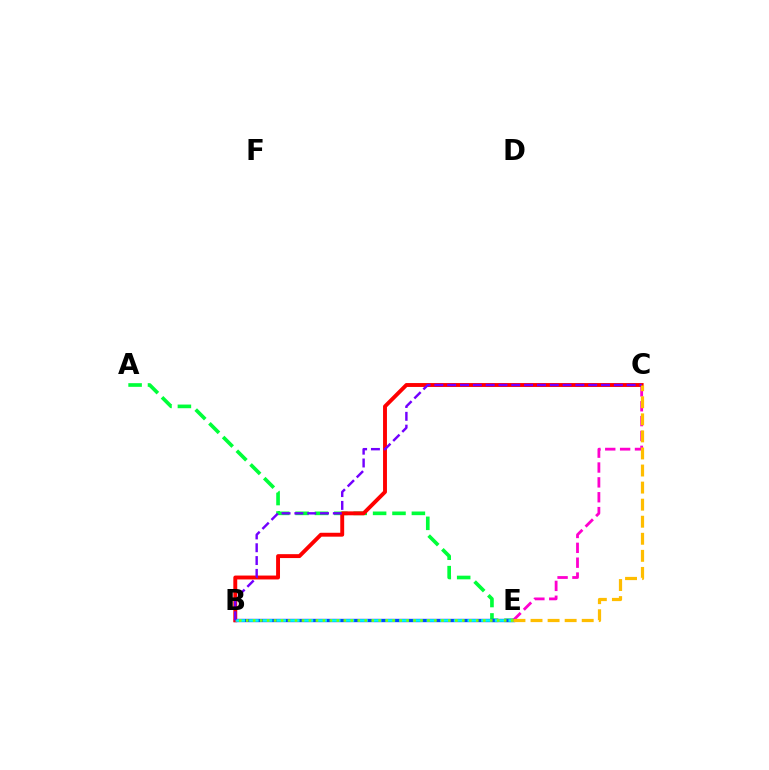{('A', 'E'): [{'color': '#00ff39', 'line_style': 'dashed', 'thickness': 2.63}], ('C', 'E'): [{'color': '#ff00cf', 'line_style': 'dashed', 'thickness': 2.02}, {'color': '#ffbd00', 'line_style': 'dashed', 'thickness': 2.32}], ('B', 'E'): [{'color': '#004bff', 'line_style': 'solid', 'thickness': 2.42}, {'color': '#00fff6', 'line_style': 'dashed', 'thickness': 1.85}, {'color': '#84ff00', 'line_style': 'dotted', 'thickness': 1.89}], ('B', 'C'): [{'color': '#ff0000', 'line_style': 'solid', 'thickness': 2.81}, {'color': '#7200ff', 'line_style': 'dashed', 'thickness': 1.74}]}